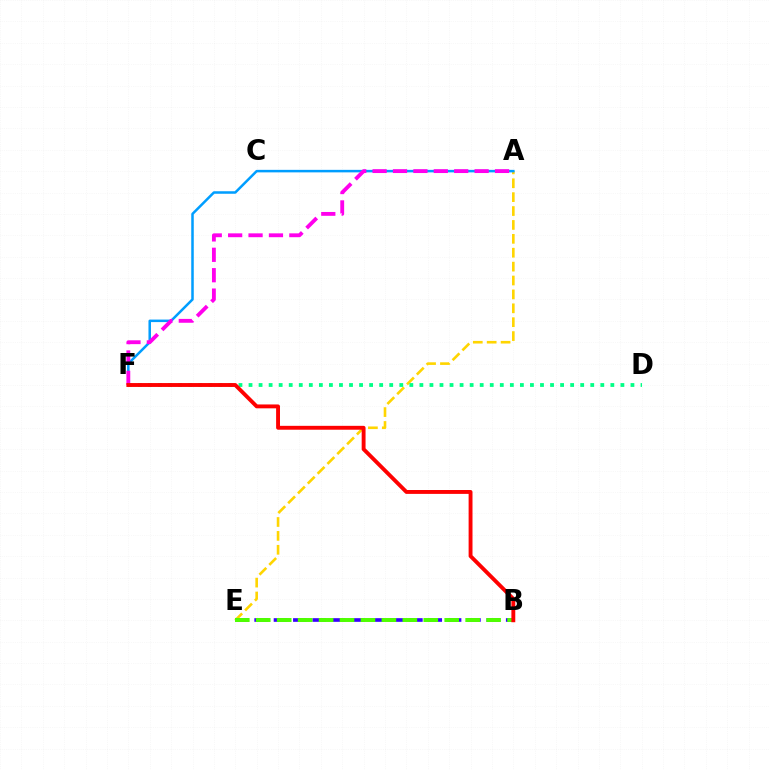{('A', 'E'): [{'color': '#ffd500', 'line_style': 'dashed', 'thickness': 1.89}], ('B', 'E'): [{'color': '#3700ff', 'line_style': 'dashed', 'thickness': 2.63}, {'color': '#4fff00', 'line_style': 'dashed', 'thickness': 2.84}], ('A', 'F'): [{'color': '#009eff', 'line_style': 'solid', 'thickness': 1.81}, {'color': '#ff00ed', 'line_style': 'dashed', 'thickness': 2.77}], ('D', 'F'): [{'color': '#00ff86', 'line_style': 'dotted', 'thickness': 2.73}], ('B', 'F'): [{'color': '#ff0000', 'line_style': 'solid', 'thickness': 2.79}]}